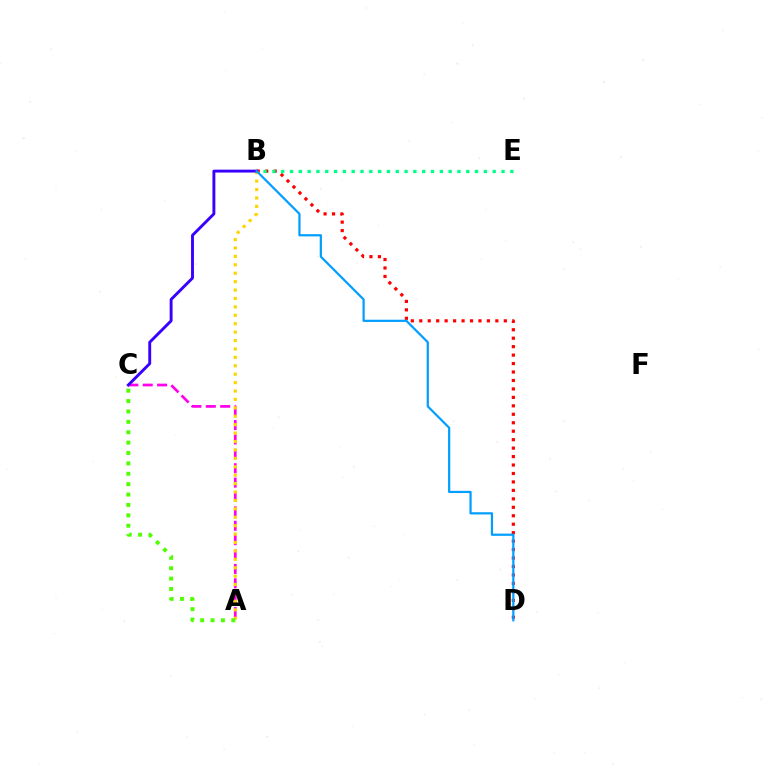{('B', 'D'): [{'color': '#ff0000', 'line_style': 'dotted', 'thickness': 2.3}, {'color': '#009eff', 'line_style': 'solid', 'thickness': 1.59}], ('A', 'C'): [{'color': '#ff00ed', 'line_style': 'dashed', 'thickness': 1.95}, {'color': '#4fff00', 'line_style': 'dotted', 'thickness': 2.82}], ('B', 'E'): [{'color': '#00ff86', 'line_style': 'dotted', 'thickness': 2.39}], ('A', 'B'): [{'color': '#ffd500', 'line_style': 'dotted', 'thickness': 2.29}], ('B', 'C'): [{'color': '#3700ff', 'line_style': 'solid', 'thickness': 2.09}]}